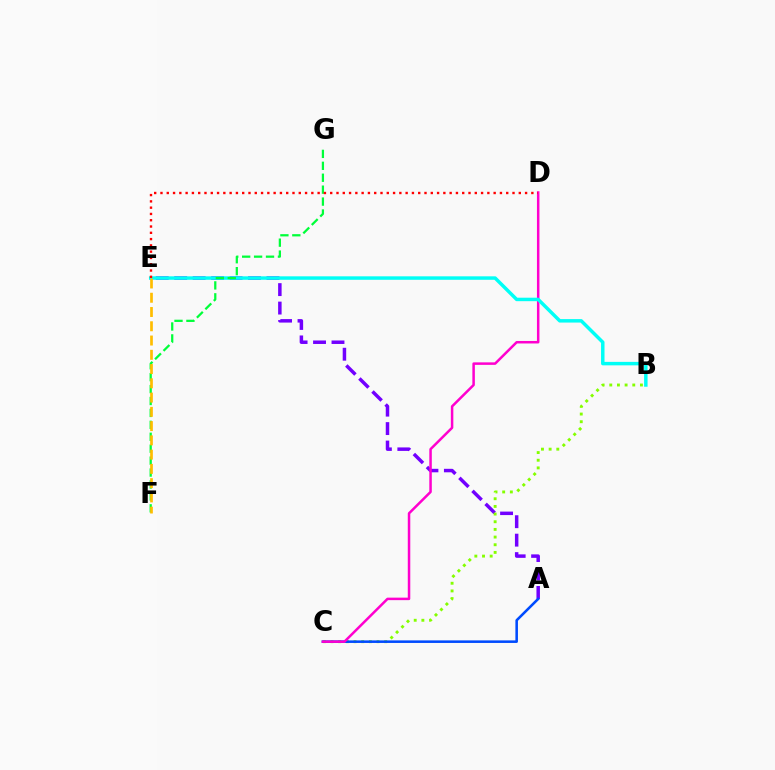{('A', 'E'): [{'color': '#7200ff', 'line_style': 'dashed', 'thickness': 2.51}], ('B', 'C'): [{'color': '#84ff00', 'line_style': 'dotted', 'thickness': 2.08}], ('A', 'C'): [{'color': '#004bff', 'line_style': 'solid', 'thickness': 1.84}], ('C', 'D'): [{'color': '#ff00cf', 'line_style': 'solid', 'thickness': 1.8}], ('B', 'E'): [{'color': '#00fff6', 'line_style': 'solid', 'thickness': 2.5}], ('F', 'G'): [{'color': '#00ff39', 'line_style': 'dashed', 'thickness': 1.62}], ('D', 'E'): [{'color': '#ff0000', 'line_style': 'dotted', 'thickness': 1.71}], ('E', 'F'): [{'color': '#ffbd00', 'line_style': 'dashed', 'thickness': 1.94}]}